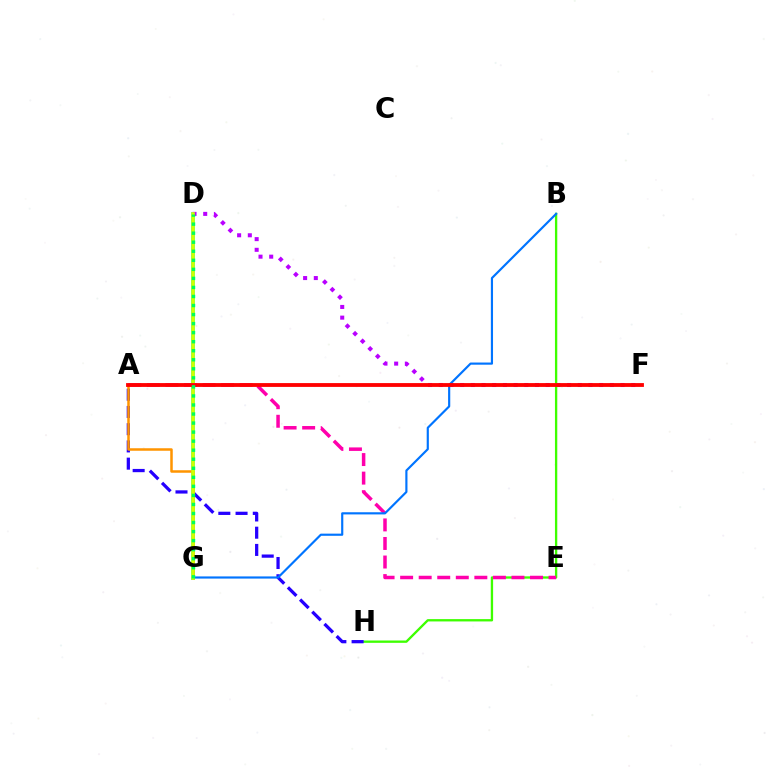{('D', 'G'): [{'color': '#00fff6', 'line_style': 'solid', 'thickness': 2.86}, {'color': '#d1ff00', 'line_style': 'solid', 'thickness': 2.61}, {'color': '#00ff5c', 'line_style': 'dotted', 'thickness': 2.46}], ('D', 'F'): [{'color': '#b900ff', 'line_style': 'dotted', 'thickness': 2.91}], ('B', 'H'): [{'color': '#3dff00', 'line_style': 'solid', 'thickness': 1.68}], ('A', 'E'): [{'color': '#ff00ac', 'line_style': 'dashed', 'thickness': 2.52}], ('A', 'H'): [{'color': '#2500ff', 'line_style': 'dashed', 'thickness': 2.34}], ('A', 'G'): [{'color': '#ff9400', 'line_style': 'solid', 'thickness': 1.81}], ('B', 'G'): [{'color': '#0074ff', 'line_style': 'solid', 'thickness': 1.56}], ('A', 'F'): [{'color': '#ff0000', 'line_style': 'solid', 'thickness': 2.75}]}